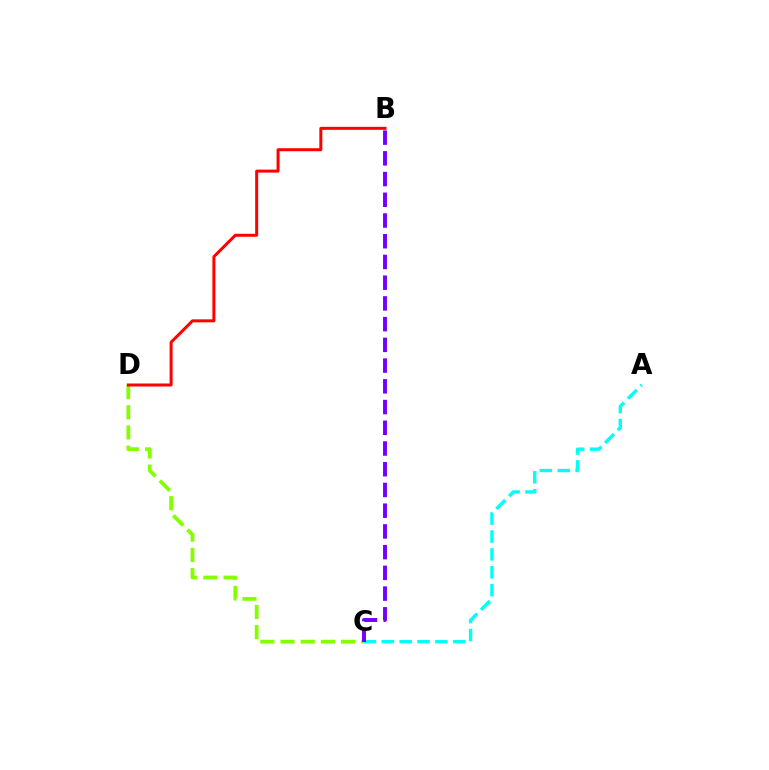{('A', 'C'): [{'color': '#00fff6', 'line_style': 'dashed', 'thickness': 2.43}], ('C', 'D'): [{'color': '#84ff00', 'line_style': 'dashed', 'thickness': 2.74}], ('B', 'D'): [{'color': '#ff0000', 'line_style': 'solid', 'thickness': 2.16}], ('B', 'C'): [{'color': '#7200ff', 'line_style': 'dashed', 'thickness': 2.82}]}